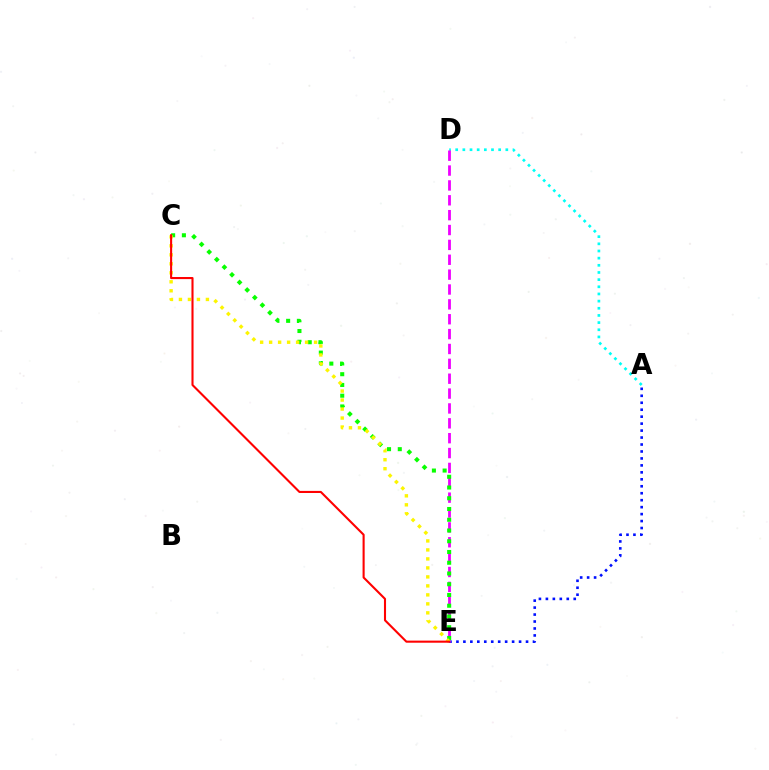{('A', 'D'): [{'color': '#00fff6', 'line_style': 'dotted', 'thickness': 1.95}], ('A', 'E'): [{'color': '#0010ff', 'line_style': 'dotted', 'thickness': 1.89}], ('D', 'E'): [{'color': '#ee00ff', 'line_style': 'dashed', 'thickness': 2.02}], ('C', 'E'): [{'color': '#08ff00', 'line_style': 'dotted', 'thickness': 2.92}, {'color': '#fcf500', 'line_style': 'dotted', 'thickness': 2.44}, {'color': '#ff0000', 'line_style': 'solid', 'thickness': 1.51}]}